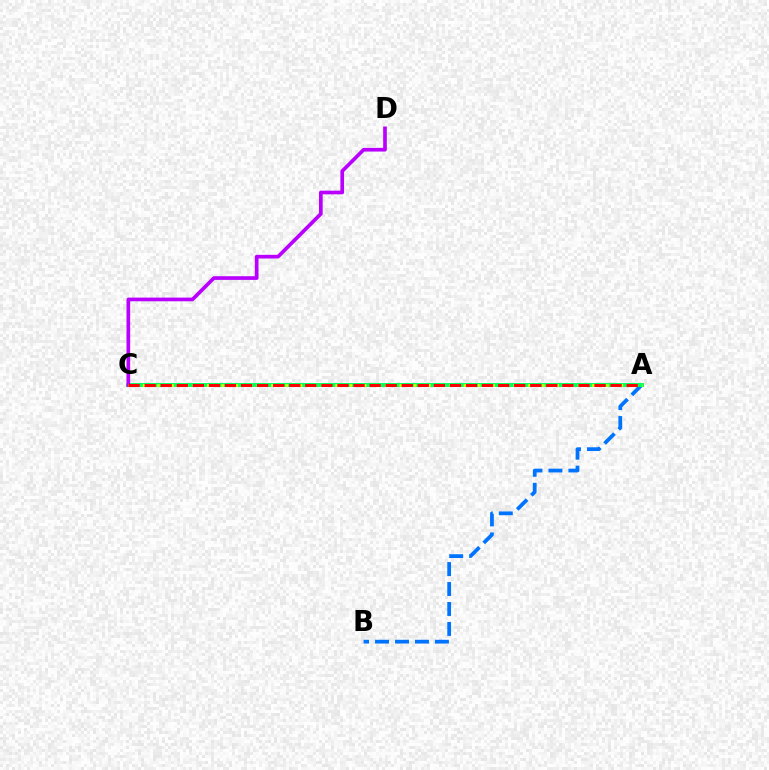{('A', 'B'): [{'color': '#0074ff', 'line_style': 'dashed', 'thickness': 2.71}], ('A', 'C'): [{'color': '#00ff5c', 'line_style': 'solid', 'thickness': 2.82}, {'color': '#d1ff00', 'line_style': 'dotted', 'thickness': 1.94}, {'color': '#ff0000', 'line_style': 'dashed', 'thickness': 2.18}], ('C', 'D'): [{'color': '#b900ff', 'line_style': 'solid', 'thickness': 2.65}]}